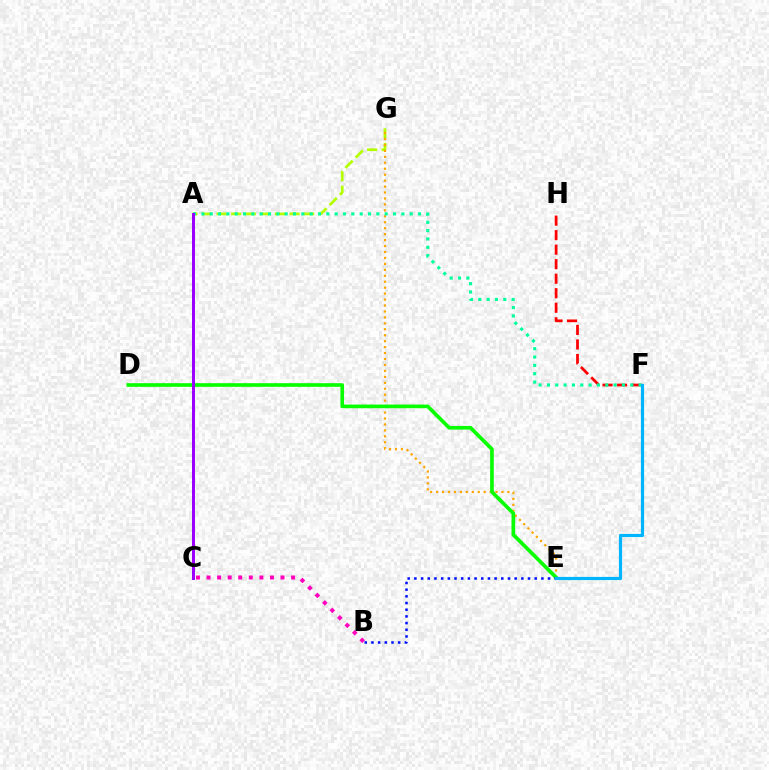{('F', 'H'): [{'color': '#ff0000', 'line_style': 'dashed', 'thickness': 1.97}], ('A', 'G'): [{'color': '#b3ff00', 'line_style': 'dashed', 'thickness': 1.98}], ('B', 'C'): [{'color': '#ff00bd', 'line_style': 'dotted', 'thickness': 2.87}], ('E', 'G'): [{'color': '#ffa500', 'line_style': 'dotted', 'thickness': 1.62}], ('D', 'E'): [{'color': '#08ff00', 'line_style': 'solid', 'thickness': 2.63}], ('A', 'F'): [{'color': '#00ff9d', 'line_style': 'dotted', 'thickness': 2.26}], ('A', 'C'): [{'color': '#9b00ff', 'line_style': 'solid', 'thickness': 2.16}], ('B', 'E'): [{'color': '#0010ff', 'line_style': 'dotted', 'thickness': 1.82}], ('E', 'F'): [{'color': '#00b5ff', 'line_style': 'solid', 'thickness': 2.29}]}